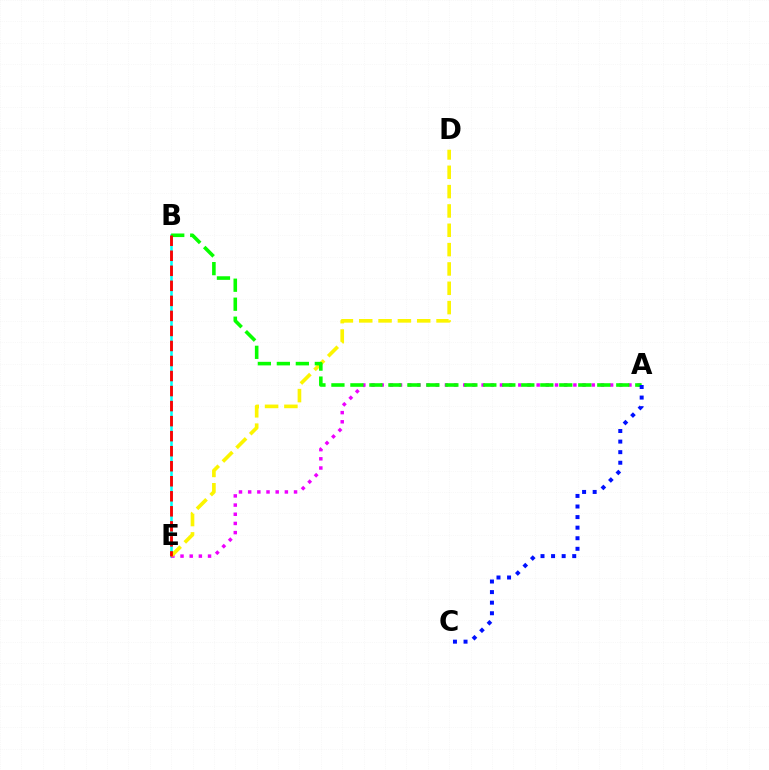{('B', 'E'): [{'color': '#00fff6', 'line_style': 'solid', 'thickness': 1.82}, {'color': '#ff0000', 'line_style': 'dashed', 'thickness': 2.04}], ('A', 'E'): [{'color': '#ee00ff', 'line_style': 'dotted', 'thickness': 2.49}], ('D', 'E'): [{'color': '#fcf500', 'line_style': 'dashed', 'thickness': 2.63}], ('A', 'B'): [{'color': '#08ff00', 'line_style': 'dashed', 'thickness': 2.58}], ('A', 'C'): [{'color': '#0010ff', 'line_style': 'dotted', 'thickness': 2.87}]}